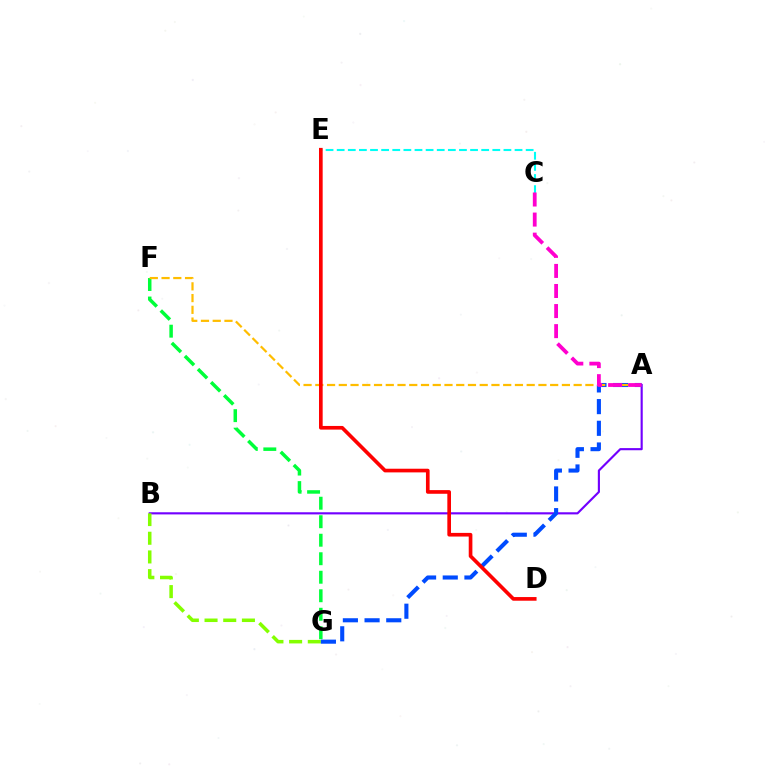{('A', 'B'): [{'color': '#7200ff', 'line_style': 'solid', 'thickness': 1.54}], ('B', 'G'): [{'color': '#84ff00', 'line_style': 'dashed', 'thickness': 2.54}], ('F', 'G'): [{'color': '#00ff39', 'line_style': 'dashed', 'thickness': 2.51}], ('A', 'G'): [{'color': '#004bff', 'line_style': 'dashed', 'thickness': 2.95}], ('A', 'F'): [{'color': '#ffbd00', 'line_style': 'dashed', 'thickness': 1.6}], ('C', 'E'): [{'color': '#00fff6', 'line_style': 'dashed', 'thickness': 1.51}], ('D', 'E'): [{'color': '#ff0000', 'line_style': 'solid', 'thickness': 2.63}], ('A', 'C'): [{'color': '#ff00cf', 'line_style': 'dashed', 'thickness': 2.73}]}